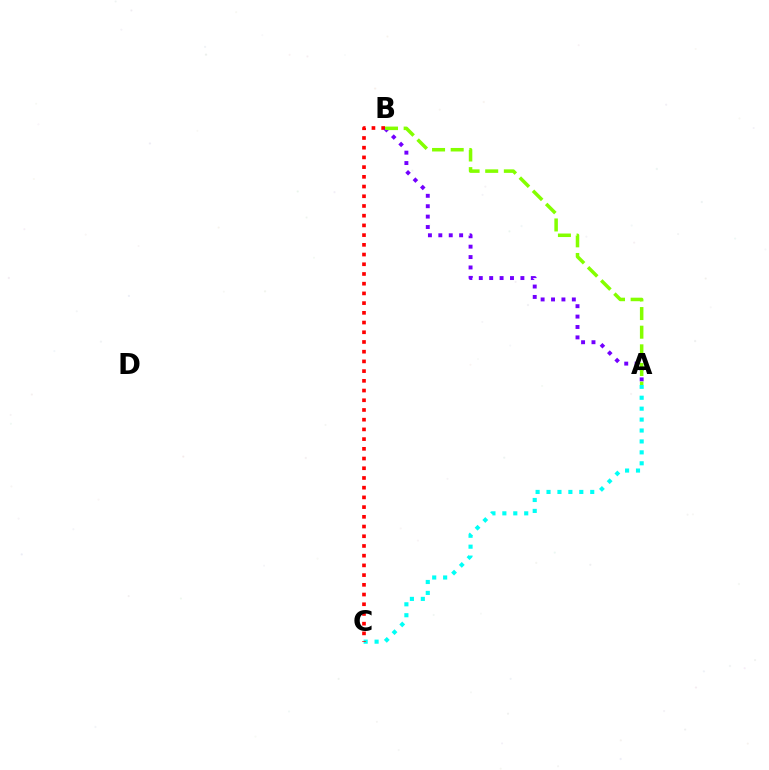{('A', 'C'): [{'color': '#00fff6', 'line_style': 'dotted', 'thickness': 2.97}], ('B', 'C'): [{'color': '#ff0000', 'line_style': 'dotted', 'thickness': 2.64}], ('A', 'B'): [{'color': '#7200ff', 'line_style': 'dotted', 'thickness': 2.83}, {'color': '#84ff00', 'line_style': 'dashed', 'thickness': 2.53}]}